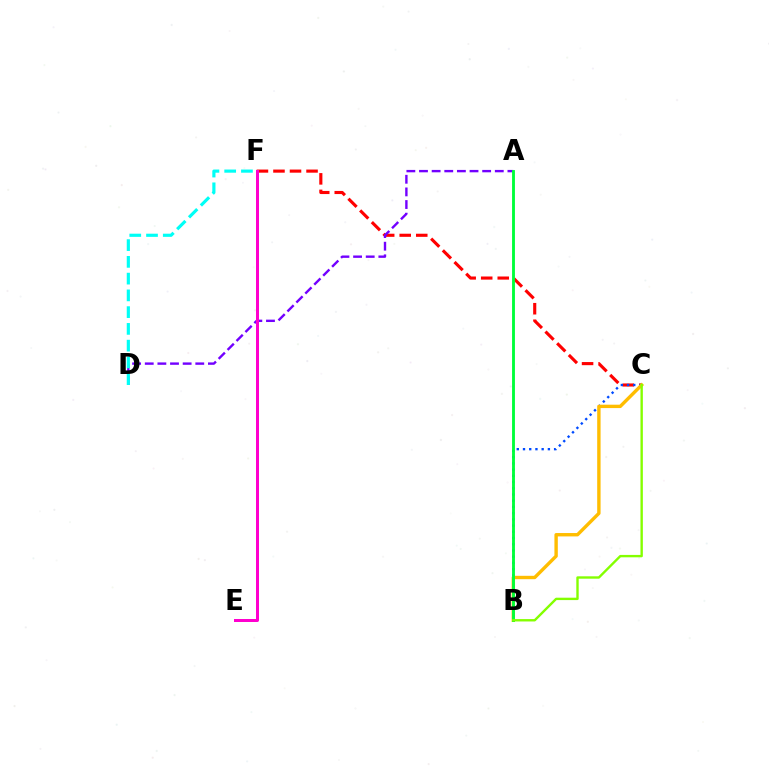{('C', 'F'): [{'color': '#ff0000', 'line_style': 'dashed', 'thickness': 2.25}], ('B', 'C'): [{'color': '#004bff', 'line_style': 'dotted', 'thickness': 1.69}, {'color': '#ffbd00', 'line_style': 'solid', 'thickness': 2.44}, {'color': '#84ff00', 'line_style': 'solid', 'thickness': 1.72}], ('A', 'D'): [{'color': '#7200ff', 'line_style': 'dashed', 'thickness': 1.72}], ('A', 'B'): [{'color': '#00ff39', 'line_style': 'solid', 'thickness': 2.06}], ('D', 'F'): [{'color': '#00fff6', 'line_style': 'dashed', 'thickness': 2.28}], ('E', 'F'): [{'color': '#ff00cf', 'line_style': 'solid', 'thickness': 2.16}]}